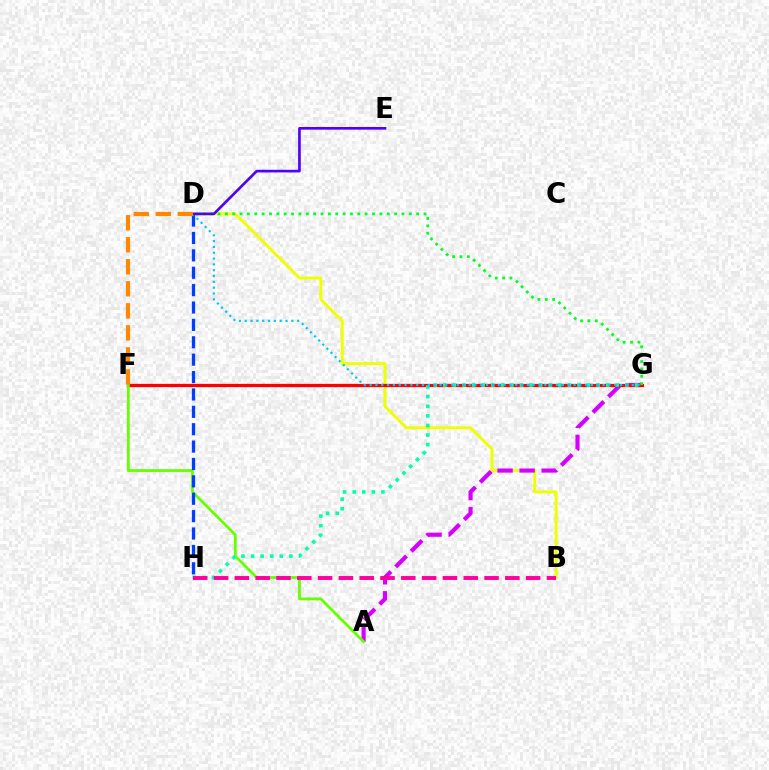{('B', 'D'): [{'color': '#eeff00', 'line_style': 'solid', 'thickness': 2.12}], ('A', 'G'): [{'color': '#d600ff', 'line_style': 'dashed', 'thickness': 2.99}], ('F', 'G'): [{'color': '#ff0000', 'line_style': 'solid', 'thickness': 2.33}], ('A', 'F'): [{'color': '#66ff00', 'line_style': 'solid', 'thickness': 1.99}], ('G', 'H'): [{'color': '#00ffaf', 'line_style': 'dotted', 'thickness': 2.6}], ('D', 'G'): [{'color': '#00ff27', 'line_style': 'dotted', 'thickness': 2.0}, {'color': '#00c7ff', 'line_style': 'dotted', 'thickness': 1.58}], ('D', 'H'): [{'color': '#003fff', 'line_style': 'dashed', 'thickness': 2.36}], ('D', 'E'): [{'color': '#4f00ff', 'line_style': 'solid', 'thickness': 1.92}], ('D', 'F'): [{'color': '#ff8800', 'line_style': 'dashed', 'thickness': 2.99}], ('B', 'H'): [{'color': '#ff00a0', 'line_style': 'dashed', 'thickness': 2.83}]}